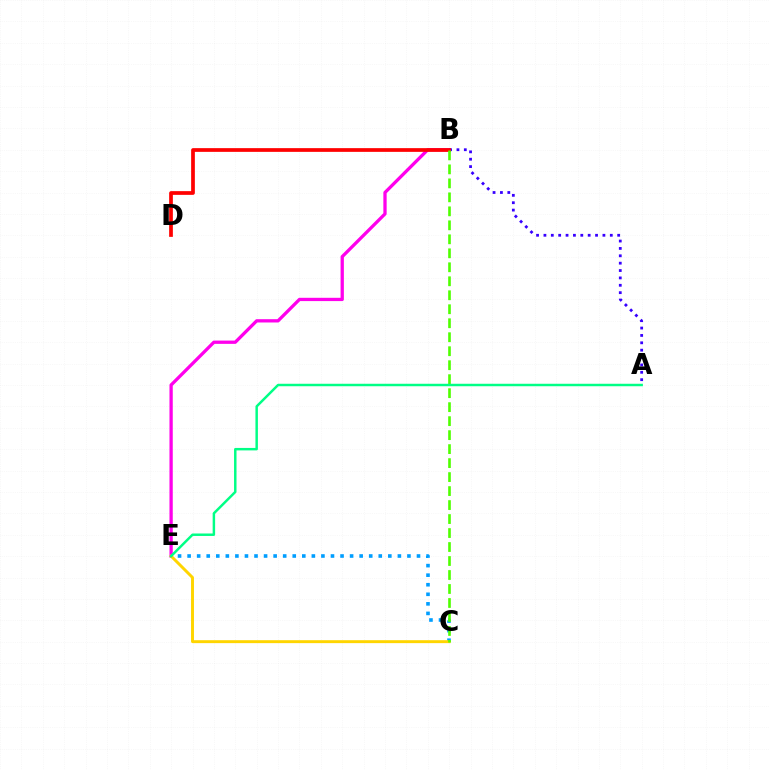{('C', 'E'): [{'color': '#009eff', 'line_style': 'dotted', 'thickness': 2.6}, {'color': '#ffd500', 'line_style': 'solid', 'thickness': 2.11}], ('B', 'E'): [{'color': '#ff00ed', 'line_style': 'solid', 'thickness': 2.37}], ('A', 'B'): [{'color': '#3700ff', 'line_style': 'dotted', 'thickness': 2.0}], ('B', 'D'): [{'color': '#ff0000', 'line_style': 'solid', 'thickness': 2.68}], ('B', 'C'): [{'color': '#4fff00', 'line_style': 'dashed', 'thickness': 1.9}], ('A', 'E'): [{'color': '#00ff86', 'line_style': 'solid', 'thickness': 1.78}]}